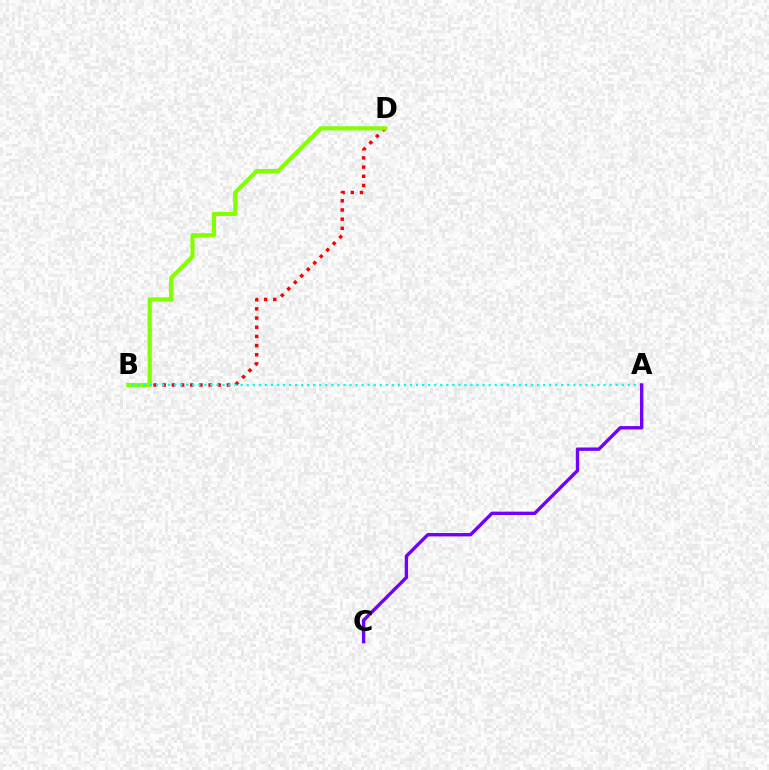{('B', 'D'): [{'color': '#ff0000', 'line_style': 'dotted', 'thickness': 2.49}, {'color': '#84ff00', 'line_style': 'solid', 'thickness': 2.99}], ('A', 'B'): [{'color': '#00fff6', 'line_style': 'dotted', 'thickness': 1.64}], ('A', 'C'): [{'color': '#7200ff', 'line_style': 'solid', 'thickness': 2.43}]}